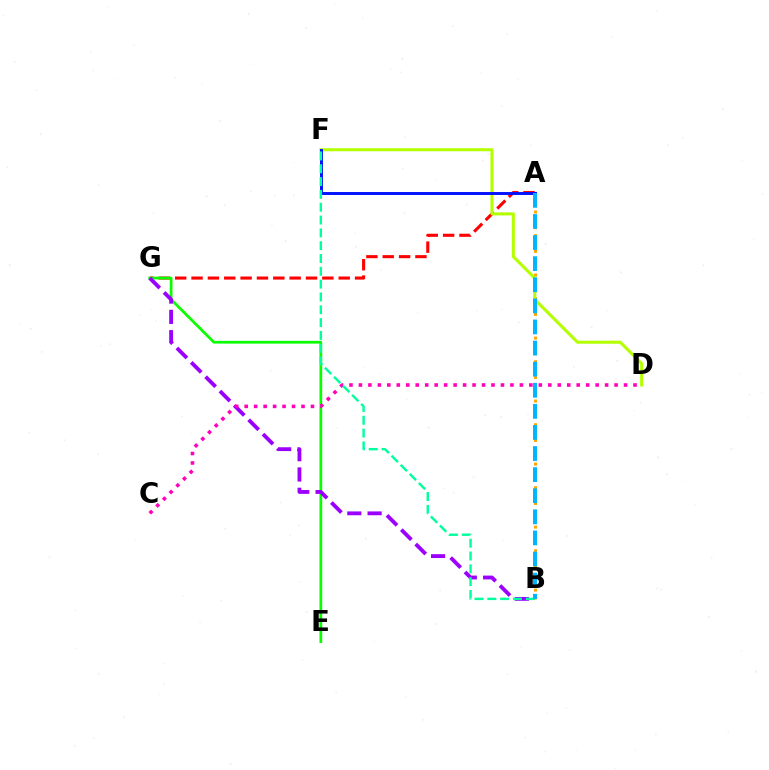{('A', 'G'): [{'color': '#ff0000', 'line_style': 'dashed', 'thickness': 2.22}], ('A', 'B'): [{'color': '#ffa500', 'line_style': 'dotted', 'thickness': 2.14}, {'color': '#00b5ff', 'line_style': 'dashed', 'thickness': 2.87}], ('E', 'G'): [{'color': '#08ff00', 'line_style': 'solid', 'thickness': 1.97}], ('D', 'F'): [{'color': '#b3ff00', 'line_style': 'solid', 'thickness': 2.19}], ('A', 'F'): [{'color': '#0010ff', 'line_style': 'solid', 'thickness': 2.12}], ('B', 'G'): [{'color': '#9b00ff', 'line_style': 'dashed', 'thickness': 2.76}], ('C', 'D'): [{'color': '#ff00bd', 'line_style': 'dotted', 'thickness': 2.57}], ('B', 'F'): [{'color': '#00ff9d', 'line_style': 'dashed', 'thickness': 1.74}]}